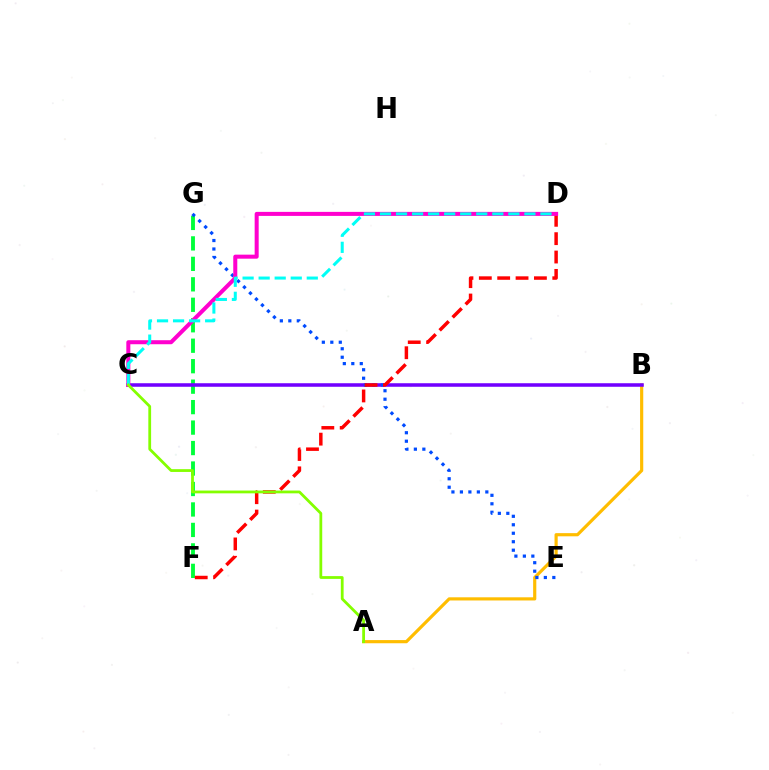{('F', 'G'): [{'color': '#00ff39', 'line_style': 'dashed', 'thickness': 2.78}], ('A', 'B'): [{'color': '#ffbd00', 'line_style': 'solid', 'thickness': 2.28}], ('B', 'C'): [{'color': '#7200ff', 'line_style': 'solid', 'thickness': 2.55}], ('E', 'G'): [{'color': '#004bff', 'line_style': 'dotted', 'thickness': 2.3}], ('D', 'F'): [{'color': '#ff0000', 'line_style': 'dashed', 'thickness': 2.49}], ('C', 'D'): [{'color': '#ff00cf', 'line_style': 'solid', 'thickness': 2.9}, {'color': '#00fff6', 'line_style': 'dashed', 'thickness': 2.18}], ('A', 'C'): [{'color': '#84ff00', 'line_style': 'solid', 'thickness': 2.01}]}